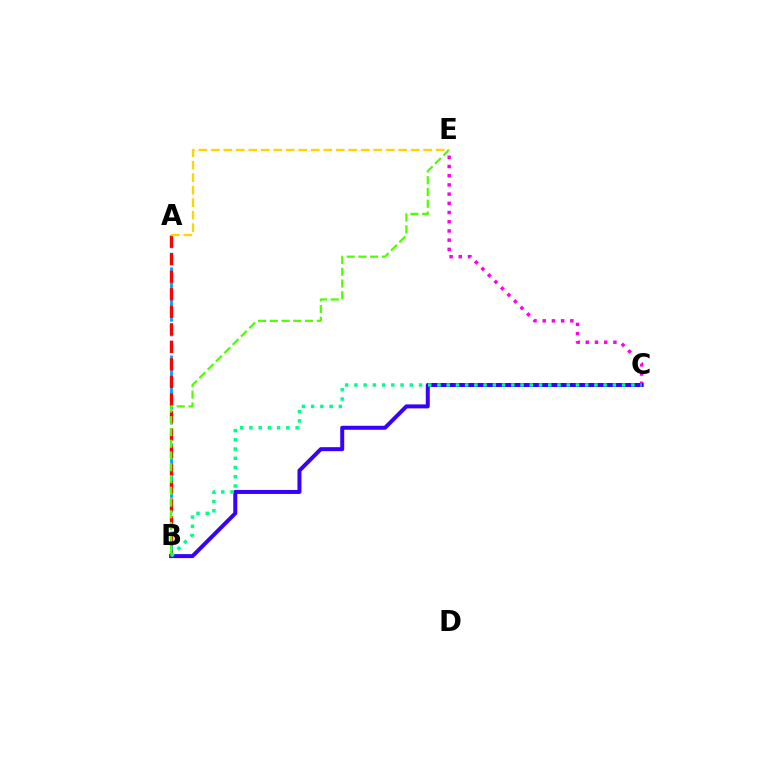{('C', 'E'): [{'color': '#ff00ed', 'line_style': 'dotted', 'thickness': 2.5}], ('B', 'C'): [{'color': '#3700ff', 'line_style': 'solid', 'thickness': 2.86}, {'color': '#00ff86', 'line_style': 'dotted', 'thickness': 2.51}], ('A', 'B'): [{'color': '#009eff', 'line_style': 'dashed', 'thickness': 1.99}, {'color': '#ff0000', 'line_style': 'dashed', 'thickness': 2.38}], ('B', 'E'): [{'color': '#4fff00', 'line_style': 'dashed', 'thickness': 1.6}], ('A', 'E'): [{'color': '#ffd500', 'line_style': 'dashed', 'thickness': 1.7}]}